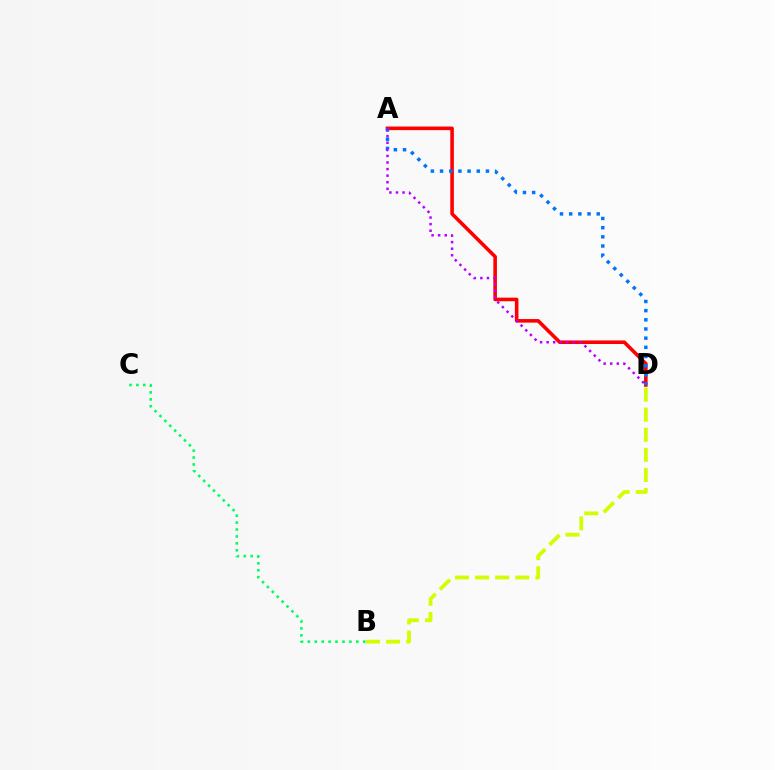{('B', 'D'): [{'color': '#d1ff00', 'line_style': 'dashed', 'thickness': 2.73}], ('A', 'D'): [{'color': '#ff0000', 'line_style': 'solid', 'thickness': 2.57}, {'color': '#0074ff', 'line_style': 'dotted', 'thickness': 2.49}, {'color': '#b900ff', 'line_style': 'dotted', 'thickness': 1.79}], ('B', 'C'): [{'color': '#00ff5c', 'line_style': 'dotted', 'thickness': 1.88}]}